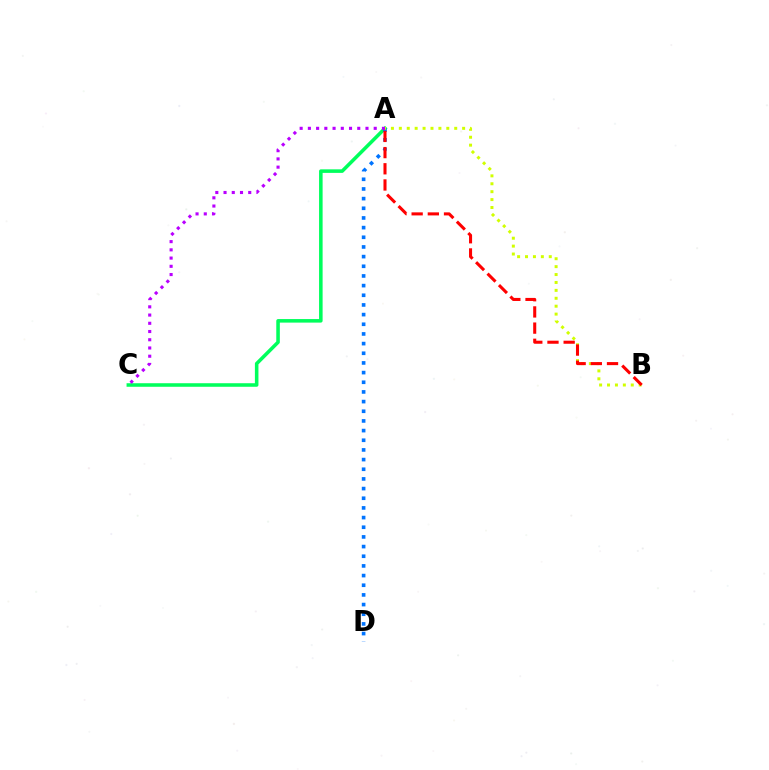{('A', 'C'): [{'color': '#00ff5c', 'line_style': 'solid', 'thickness': 2.56}, {'color': '#b900ff', 'line_style': 'dotted', 'thickness': 2.24}], ('A', 'D'): [{'color': '#0074ff', 'line_style': 'dotted', 'thickness': 2.63}], ('A', 'B'): [{'color': '#d1ff00', 'line_style': 'dotted', 'thickness': 2.15}, {'color': '#ff0000', 'line_style': 'dashed', 'thickness': 2.2}]}